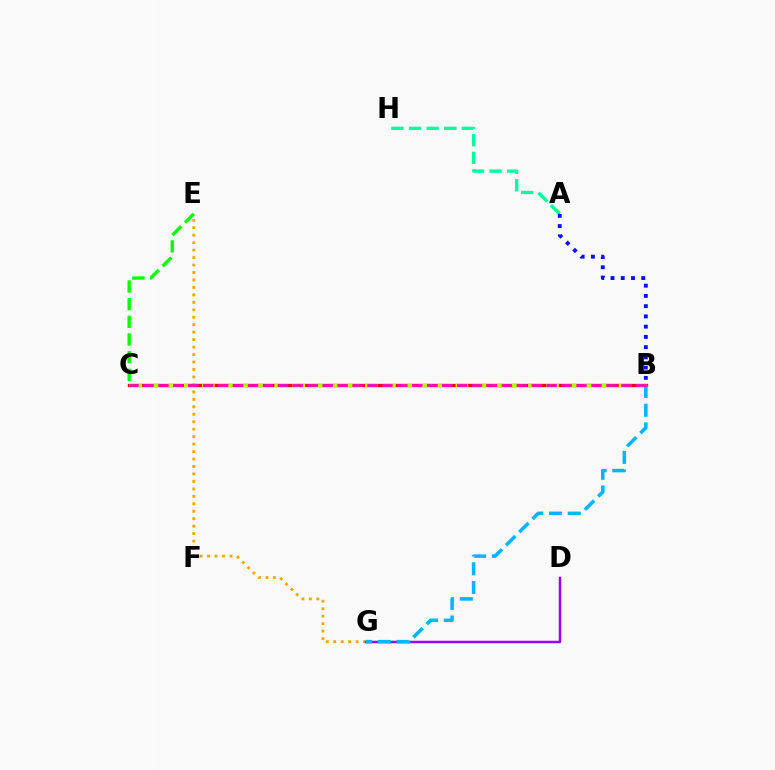{('A', 'H'): [{'color': '#00ff9d', 'line_style': 'dashed', 'thickness': 2.4}], ('B', 'C'): [{'color': '#ff0000', 'line_style': 'solid', 'thickness': 2.41}, {'color': '#b3ff00', 'line_style': 'dashed', 'thickness': 2.46}, {'color': '#ff00bd', 'line_style': 'dashed', 'thickness': 2.03}], ('E', 'G'): [{'color': '#ffa500', 'line_style': 'dotted', 'thickness': 2.03}], ('A', 'B'): [{'color': '#0010ff', 'line_style': 'dotted', 'thickness': 2.78}], ('D', 'G'): [{'color': '#9b00ff', 'line_style': 'solid', 'thickness': 1.8}], ('C', 'E'): [{'color': '#08ff00', 'line_style': 'dashed', 'thickness': 2.4}], ('B', 'G'): [{'color': '#00b5ff', 'line_style': 'dashed', 'thickness': 2.54}]}